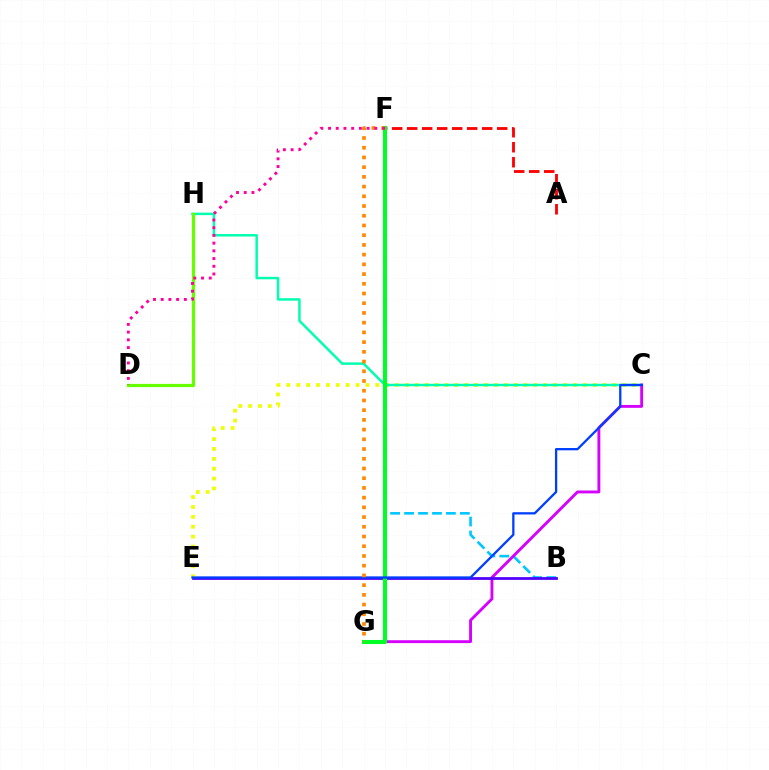{('A', 'F'): [{'color': '#ff0000', 'line_style': 'dashed', 'thickness': 2.04}], ('C', 'E'): [{'color': '#eeff00', 'line_style': 'dotted', 'thickness': 2.68}, {'color': '#003fff', 'line_style': 'solid', 'thickness': 1.64}], ('C', 'H'): [{'color': '#00ffaf', 'line_style': 'solid', 'thickness': 1.79}], ('B', 'F'): [{'color': '#00c7ff', 'line_style': 'dashed', 'thickness': 1.89}], ('C', 'G'): [{'color': '#d600ff', 'line_style': 'solid', 'thickness': 2.07}], ('D', 'H'): [{'color': '#66ff00', 'line_style': 'solid', 'thickness': 2.32}], ('B', 'E'): [{'color': '#4f00ff', 'line_style': 'solid', 'thickness': 1.99}], ('F', 'G'): [{'color': '#00ff27', 'line_style': 'solid', 'thickness': 2.94}, {'color': '#ff8800', 'line_style': 'dotted', 'thickness': 2.64}], ('D', 'F'): [{'color': '#ff00a0', 'line_style': 'dotted', 'thickness': 2.1}]}